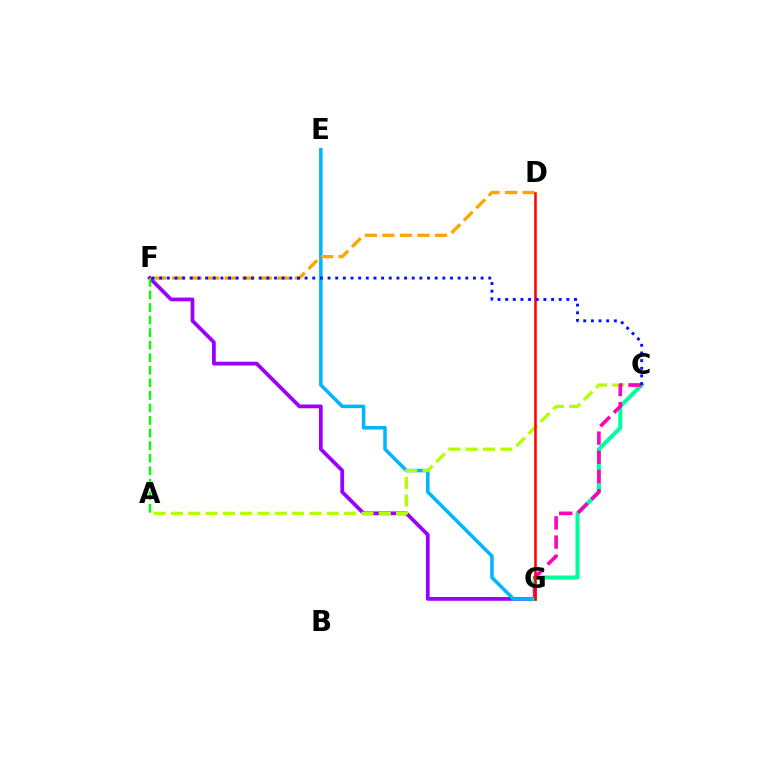{('F', 'G'): [{'color': '#9b00ff', 'line_style': 'solid', 'thickness': 2.71}], ('E', 'G'): [{'color': '#00b5ff', 'line_style': 'solid', 'thickness': 2.54}], ('C', 'G'): [{'color': '#00ff9d', 'line_style': 'solid', 'thickness': 2.9}, {'color': '#ff00bd', 'line_style': 'dashed', 'thickness': 2.6}], ('A', 'C'): [{'color': '#b3ff00', 'line_style': 'dashed', 'thickness': 2.35}], ('A', 'F'): [{'color': '#08ff00', 'line_style': 'dashed', 'thickness': 1.71}], ('D', 'F'): [{'color': '#ffa500', 'line_style': 'dashed', 'thickness': 2.38}], ('D', 'G'): [{'color': '#ff0000', 'line_style': 'solid', 'thickness': 1.82}], ('C', 'F'): [{'color': '#0010ff', 'line_style': 'dotted', 'thickness': 2.08}]}